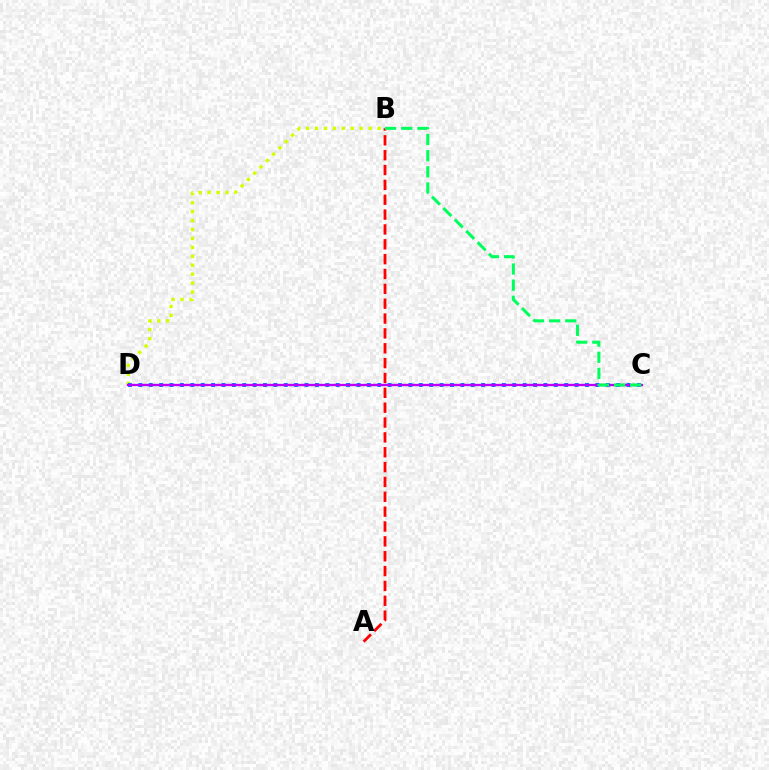{('B', 'D'): [{'color': '#d1ff00', 'line_style': 'dotted', 'thickness': 2.43}], ('A', 'B'): [{'color': '#ff0000', 'line_style': 'dashed', 'thickness': 2.02}], ('C', 'D'): [{'color': '#0074ff', 'line_style': 'dotted', 'thickness': 2.82}, {'color': '#b900ff', 'line_style': 'solid', 'thickness': 1.68}], ('B', 'C'): [{'color': '#00ff5c', 'line_style': 'dashed', 'thickness': 2.19}]}